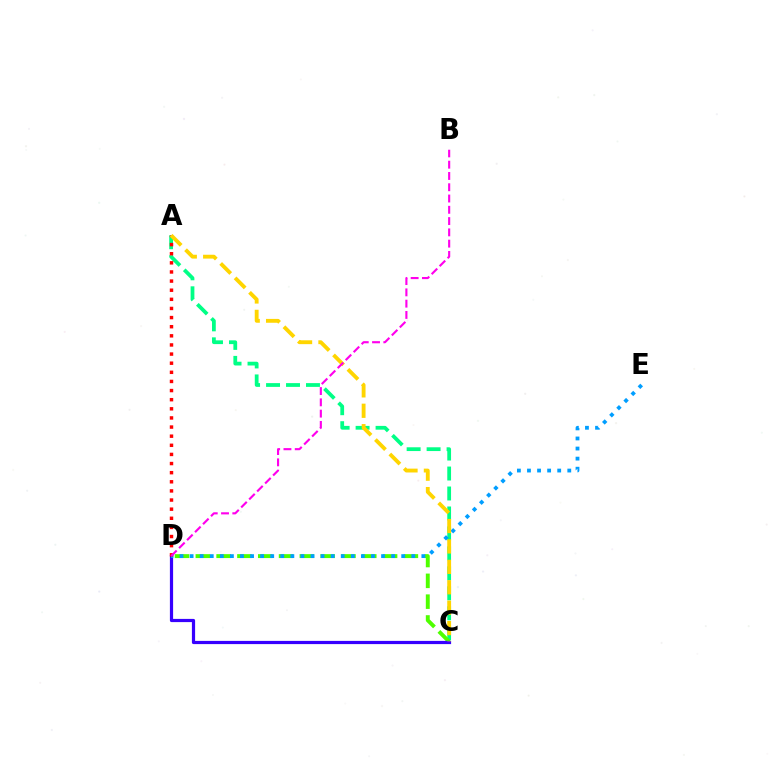{('A', 'C'): [{'color': '#00ff86', 'line_style': 'dashed', 'thickness': 2.71}, {'color': '#ffd500', 'line_style': 'dashed', 'thickness': 2.77}], ('C', 'D'): [{'color': '#4fff00', 'line_style': 'dashed', 'thickness': 2.83}, {'color': '#3700ff', 'line_style': 'solid', 'thickness': 2.31}], ('D', 'E'): [{'color': '#009eff', 'line_style': 'dotted', 'thickness': 2.74}], ('A', 'D'): [{'color': '#ff0000', 'line_style': 'dotted', 'thickness': 2.48}], ('B', 'D'): [{'color': '#ff00ed', 'line_style': 'dashed', 'thickness': 1.53}]}